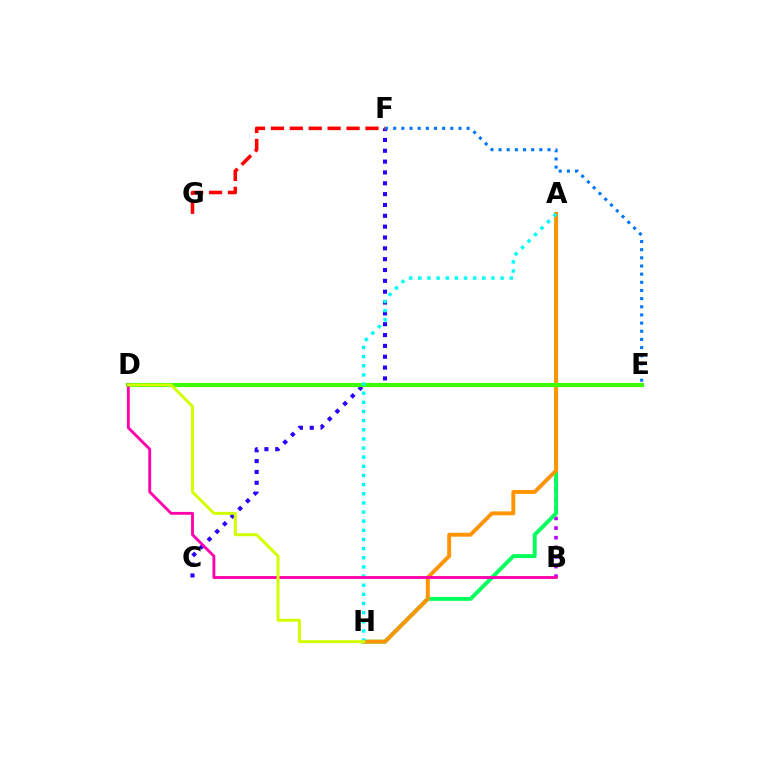{('C', 'F'): [{'color': '#2500ff', 'line_style': 'dotted', 'thickness': 2.95}], ('A', 'B'): [{'color': '#b900ff', 'line_style': 'dotted', 'thickness': 2.61}], ('A', 'H'): [{'color': '#00ff5c', 'line_style': 'solid', 'thickness': 2.81}, {'color': '#ff9400', 'line_style': 'solid', 'thickness': 2.81}, {'color': '#00fff6', 'line_style': 'dotted', 'thickness': 2.48}], ('F', 'G'): [{'color': '#ff0000', 'line_style': 'dashed', 'thickness': 2.57}], ('E', 'F'): [{'color': '#0074ff', 'line_style': 'dotted', 'thickness': 2.22}], ('D', 'E'): [{'color': '#3dff00', 'line_style': 'solid', 'thickness': 2.97}], ('B', 'D'): [{'color': '#ff00ac', 'line_style': 'solid', 'thickness': 2.05}], ('D', 'H'): [{'color': '#d1ff00', 'line_style': 'solid', 'thickness': 2.13}]}